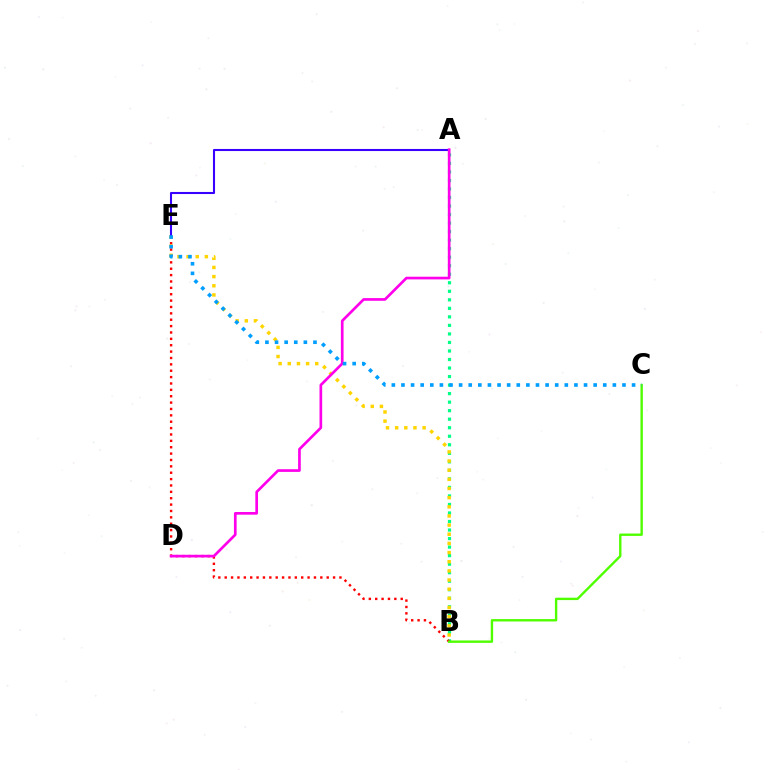{('A', 'B'): [{'color': '#00ff86', 'line_style': 'dotted', 'thickness': 2.32}], ('B', 'E'): [{'color': '#ff0000', 'line_style': 'dotted', 'thickness': 1.73}, {'color': '#ffd500', 'line_style': 'dotted', 'thickness': 2.49}], ('A', 'E'): [{'color': '#3700ff', 'line_style': 'solid', 'thickness': 1.5}], ('A', 'D'): [{'color': '#ff00ed', 'line_style': 'solid', 'thickness': 1.93}], ('B', 'C'): [{'color': '#4fff00', 'line_style': 'solid', 'thickness': 1.72}], ('C', 'E'): [{'color': '#009eff', 'line_style': 'dotted', 'thickness': 2.61}]}